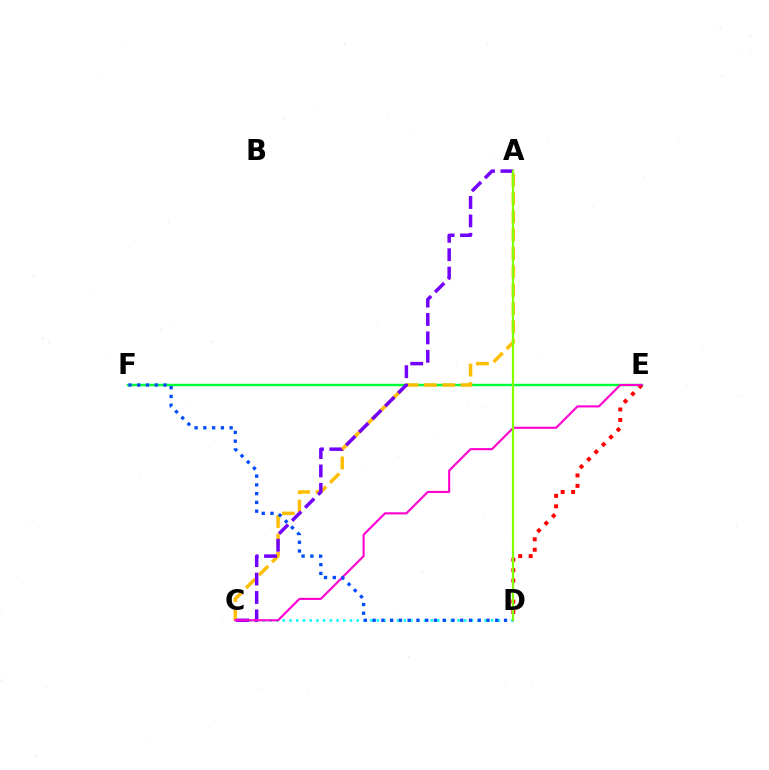{('E', 'F'): [{'color': '#00ff39', 'line_style': 'solid', 'thickness': 1.75}], ('A', 'C'): [{'color': '#ffbd00', 'line_style': 'dashed', 'thickness': 2.49}, {'color': '#7200ff', 'line_style': 'dashed', 'thickness': 2.5}], ('C', 'D'): [{'color': '#00fff6', 'line_style': 'dotted', 'thickness': 1.83}], ('D', 'E'): [{'color': '#ff0000', 'line_style': 'dotted', 'thickness': 2.84}], ('C', 'E'): [{'color': '#ff00cf', 'line_style': 'solid', 'thickness': 1.52}], ('D', 'F'): [{'color': '#004bff', 'line_style': 'dotted', 'thickness': 2.38}], ('A', 'D'): [{'color': '#84ff00', 'line_style': 'solid', 'thickness': 1.58}]}